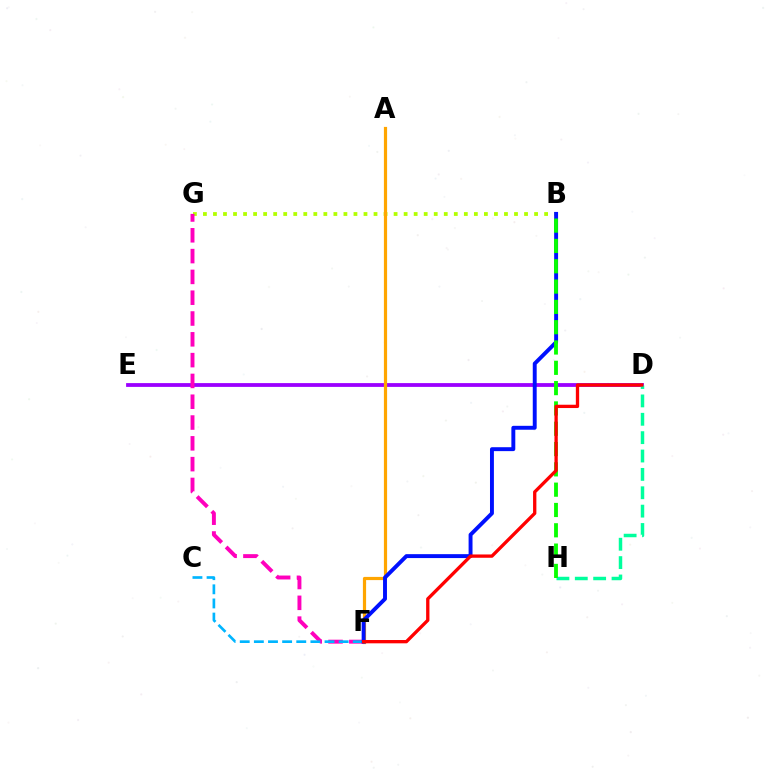{('B', 'G'): [{'color': '#b3ff00', 'line_style': 'dotted', 'thickness': 2.73}], ('D', 'E'): [{'color': '#9b00ff', 'line_style': 'solid', 'thickness': 2.73}], ('F', 'G'): [{'color': '#ff00bd', 'line_style': 'dashed', 'thickness': 2.83}], ('C', 'F'): [{'color': '#00b5ff', 'line_style': 'dashed', 'thickness': 1.92}], ('D', 'H'): [{'color': '#00ff9d', 'line_style': 'dashed', 'thickness': 2.5}], ('A', 'F'): [{'color': '#ffa500', 'line_style': 'solid', 'thickness': 2.3}], ('B', 'F'): [{'color': '#0010ff', 'line_style': 'solid', 'thickness': 2.82}], ('B', 'H'): [{'color': '#08ff00', 'line_style': 'dashed', 'thickness': 2.76}], ('D', 'F'): [{'color': '#ff0000', 'line_style': 'solid', 'thickness': 2.38}]}